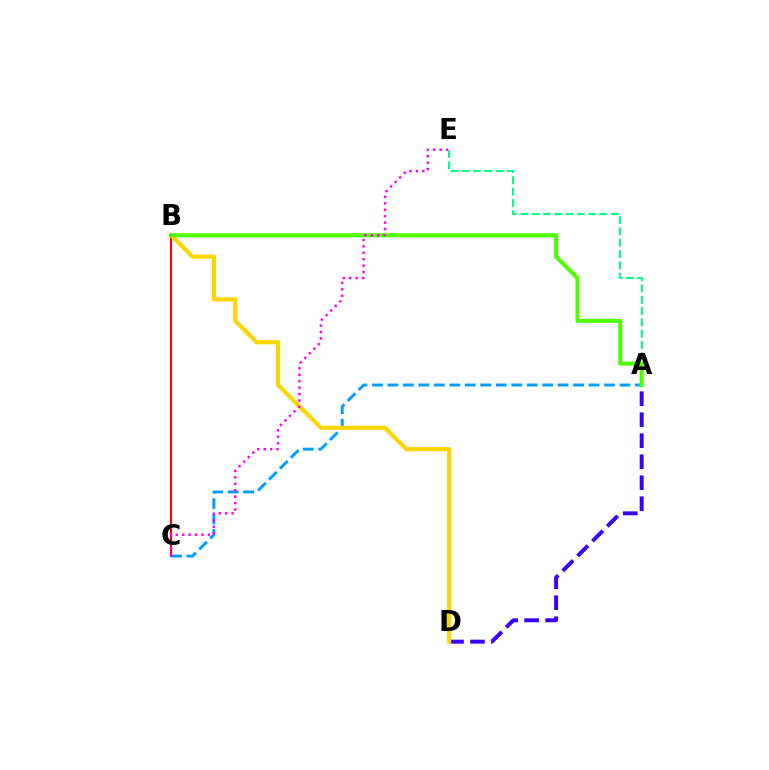{('A', 'D'): [{'color': '#3700ff', 'line_style': 'dashed', 'thickness': 2.85}], ('B', 'C'): [{'color': '#ff0000', 'line_style': 'solid', 'thickness': 1.52}], ('A', 'C'): [{'color': '#009eff', 'line_style': 'dashed', 'thickness': 2.1}], ('B', 'D'): [{'color': '#ffd500', 'line_style': 'solid', 'thickness': 3.0}], ('A', 'E'): [{'color': '#00ff86', 'line_style': 'dashed', 'thickness': 1.53}], ('A', 'B'): [{'color': '#4fff00', 'line_style': 'solid', 'thickness': 2.95}], ('C', 'E'): [{'color': '#ff00ed', 'line_style': 'dotted', 'thickness': 1.75}]}